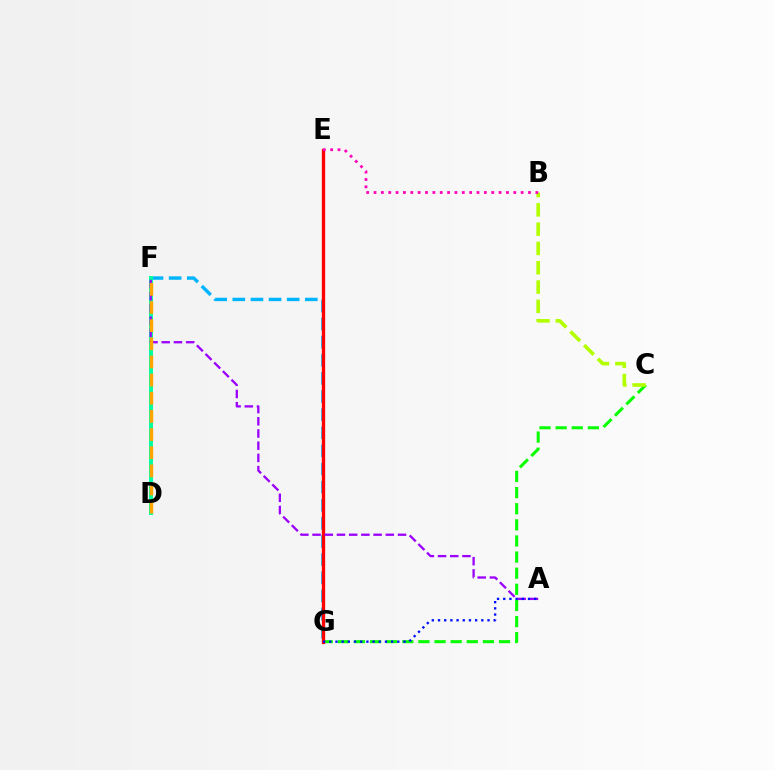{('C', 'G'): [{'color': '#08ff00', 'line_style': 'dashed', 'thickness': 2.19}], ('F', 'G'): [{'color': '#00b5ff', 'line_style': 'dashed', 'thickness': 2.46}], ('D', 'F'): [{'color': '#00ff9d', 'line_style': 'solid', 'thickness': 2.84}, {'color': '#ffa500', 'line_style': 'dashed', 'thickness': 2.47}], ('B', 'C'): [{'color': '#b3ff00', 'line_style': 'dashed', 'thickness': 2.62}], ('E', 'G'): [{'color': '#ff0000', 'line_style': 'solid', 'thickness': 2.39}], ('B', 'E'): [{'color': '#ff00bd', 'line_style': 'dotted', 'thickness': 2.0}], ('A', 'F'): [{'color': '#9b00ff', 'line_style': 'dashed', 'thickness': 1.66}], ('A', 'G'): [{'color': '#0010ff', 'line_style': 'dotted', 'thickness': 1.68}]}